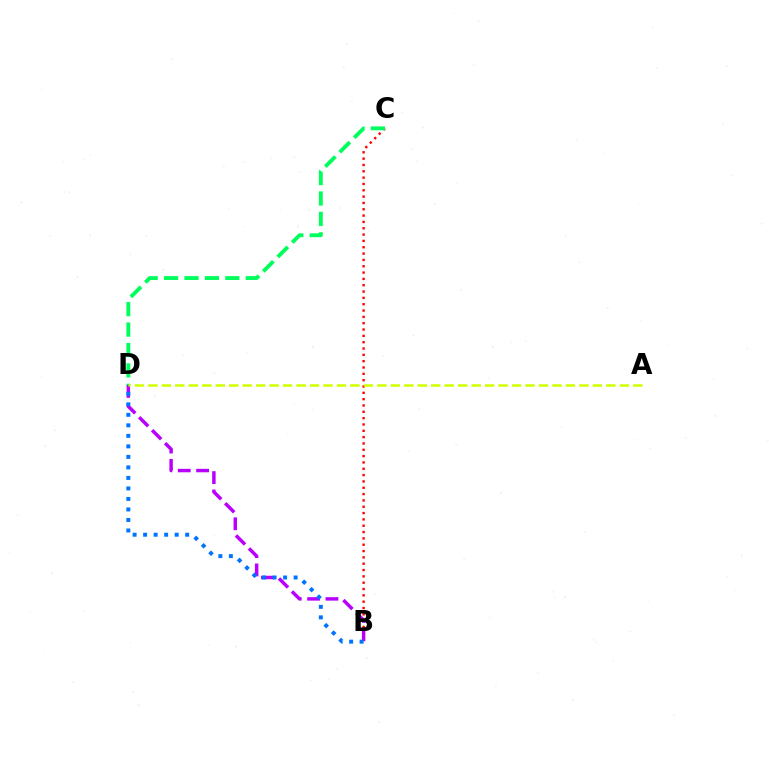{('B', 'C'): [{'color': '#ff0000', 'line_style': 'dotted', 'thickness': 1.72}], ('C', 'D'): [{'color': '#00ff5c', 'line_style': 'dashed', 'thickness': 2.78}], ('B', 'D'): [{'color': '#b900ff', 'line_style': 'dashed', 'thickness': 2.49}, {'color': '#0074ff', 'line_style': 'dotted', 'thickness': 2.86}], ('A', 'D'): [{'color': '#d1ff00', 'line_style': 'dashed', 'thickness': 1.83}]}